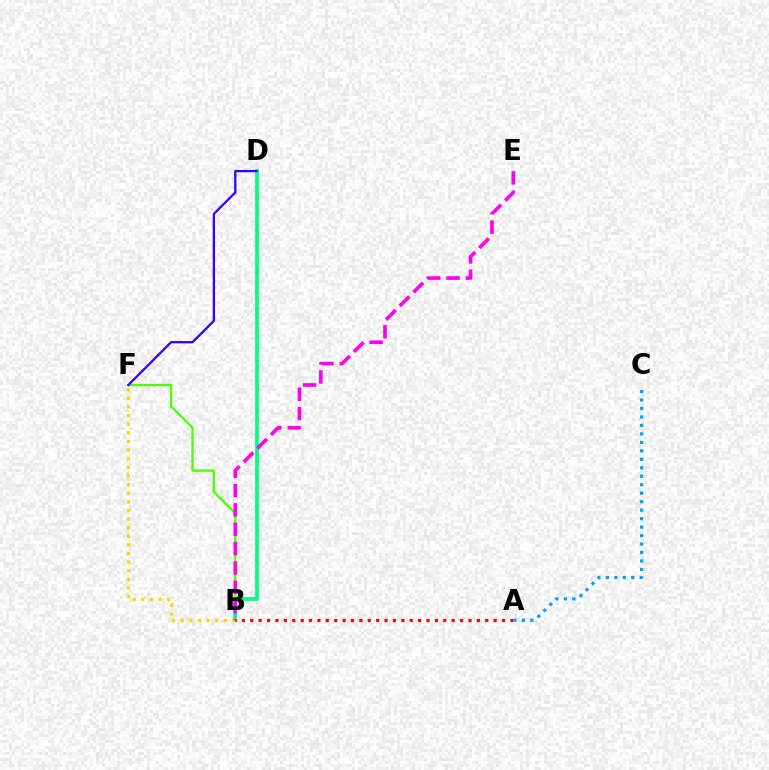{('B', 'F'): [{'color': '#4fff00', 'line_style': 'solid', 'thickness': 1.67}, {'color': '#ffd500', 'line_style': 'dotted', 'thickness': 2.34}], ('B', 'D'): [{'color': '#00ff86', 'line_style': 'solid', 'thickness': 2.7}], ('D', 'F'): [{'color': '#3700ff', 'line_style': 'solid', 'thickness': 1.66}], ('B', 'E'): [{'color': '#ff00ed', 'line_style': 'dashed', 'thickness': 2.63}], ('A', 'B'): [{'color': '#ff0000', 'line_style': 'dotted', 'thickness': 2.28}], ('A', 'C'): [{'color': '#009eff', 'line_style': 'dotted', 'thickness': 2.3}]}